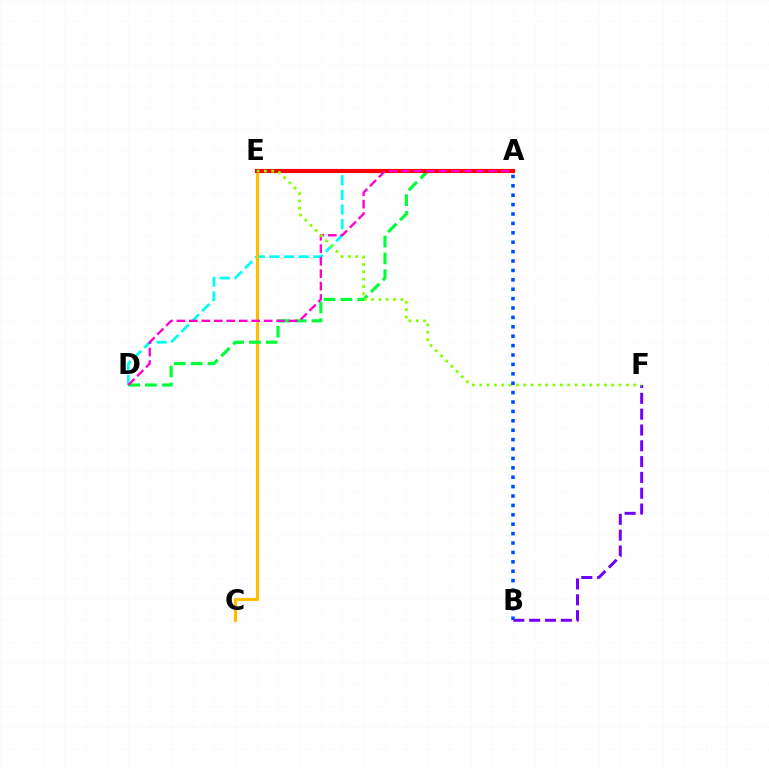{('A', 'D'): [{'color': '#00fff6', 'line_style': 'dashed', 'thickness': 1.99}, {'color': '#00ff39', 'line_style': 'dashed', 'thickness': 2.28}, {'color': '#ff00cf', 'line_style': 'dashed', 'thickness': 1.69}], ('C', 'E'): [{'color': '#ffbd00', 'line_style': 'solid', 'thickness': 2.29}], ('A', 'E'): [{'color': '#ff0000', 'line_style': 'solid', 'thickness': 2.96}], ('B', 'F'): [{'color': '#7200ff', 'line_style': 'dashed', 'thickness': 2.15}], ('E', 'F'): [{'color': '#84ff00', 'line_style': 'dotted', 'thickness': 1.99}], ('A', 'B'): [{'color': '#004bff', 'line_style': 'dotted', 'thickness': 2.55}]}